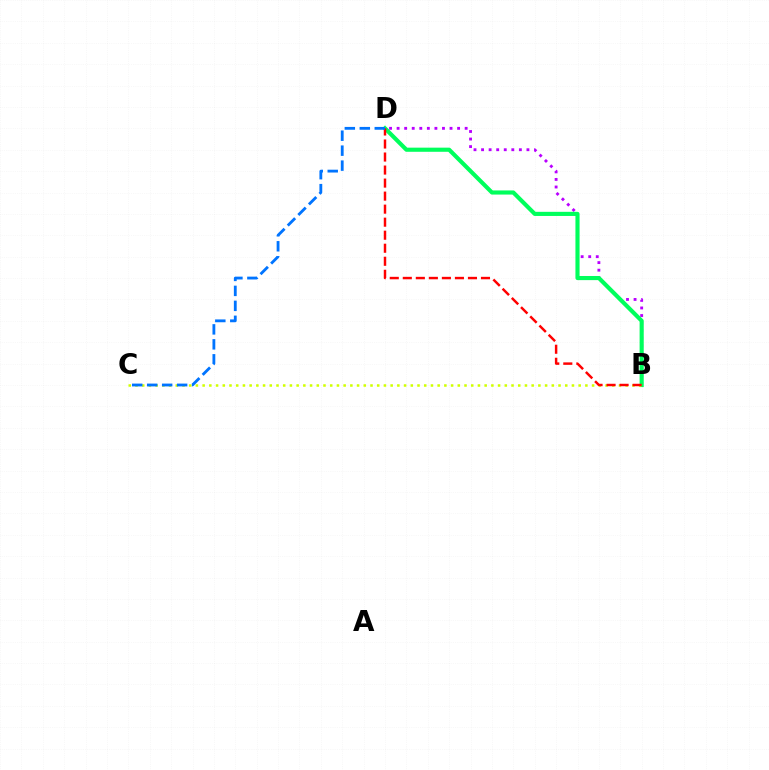{('B', 'D'): [{'color': '#b900ff', 'line_style': 'dotted', 'thickness': 2.05}, {'color': '#00ff5c', 'line_style': 'solid', 'thickness': 2.97}, {'color': '#ff0000', 'line_style': 'dashed', 'thickness': 1.77}], ('B', 'C'): [{'color': '#d1ff00', 'line_style': 'dotted', 'thickness': 1.82}], ('C', 'D'): [{'color': '#0074ff', 'line_style': 'dashed', 'thickness': 2.03}]}